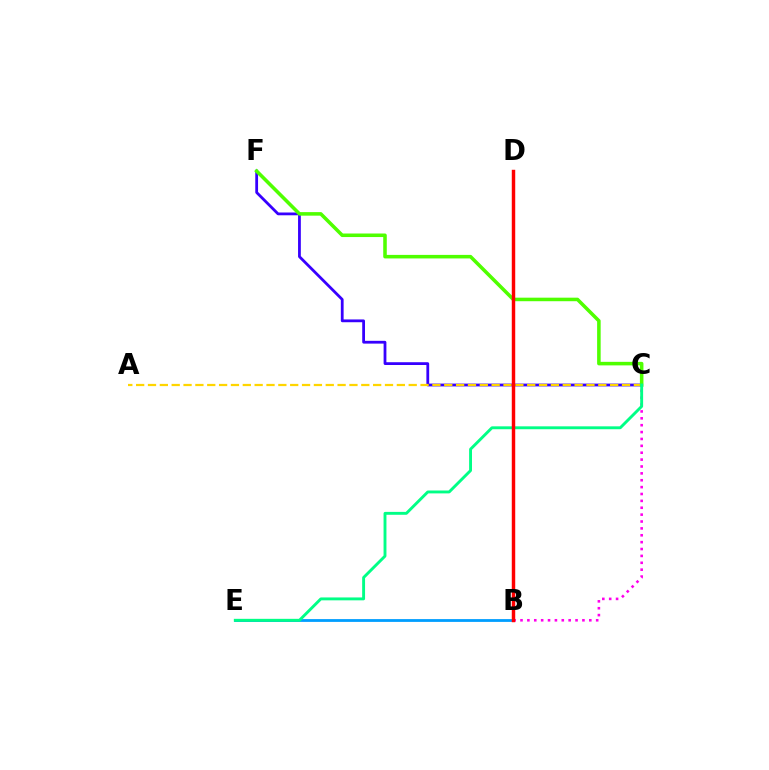{('C', 'F'): [{'color': '#3700ff', 'line_style': 'solid', 'thickness': 2.01}, {'color': '#4fff00', 'line_style': 'solid', 'thickness': 2.55}], ('B', 'E'): [{'color': '#009eff', 'line_style': 'solid', 'thickness': 2.02}], ('A', 'C'): [{'color': '#ffd500', 'line_style': 'dashed', 'thickness': 1.61}], ('B', 'C'): [{'color': '#ff00ed', 'line_style': 'dotted', 'thickness': 1.87}], ('C', 'E'): [{'color': '#00ff86', 'line_style': 'solid', 'thickness': 2.08}], ('B', 'D'): [{'color': '#ff0000', 'line_style': 'solid', 'thickness': 2.48}]}